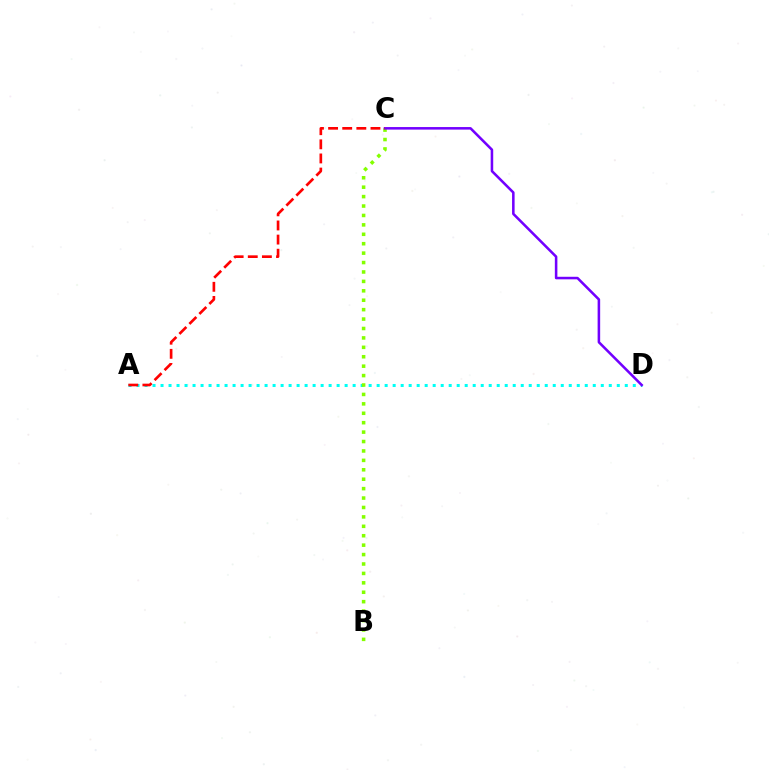{('A', 'D'): [{'color': '#00fff6', 'line_style': 'dotted', 'thickness': 2.17}], ('B', 'C'): [{'color': '#84ff00', 'line_style': 'dotted', 'thickness': 2.56}], ('C', 'D'): [{'color': '#7200ff', 'line_style': 'solid', 'thickness': 1.83}], ('A', 'C'): [{'color': '#ff0000', 'line_style': 'dashed', 'thickness': 1.92}]}